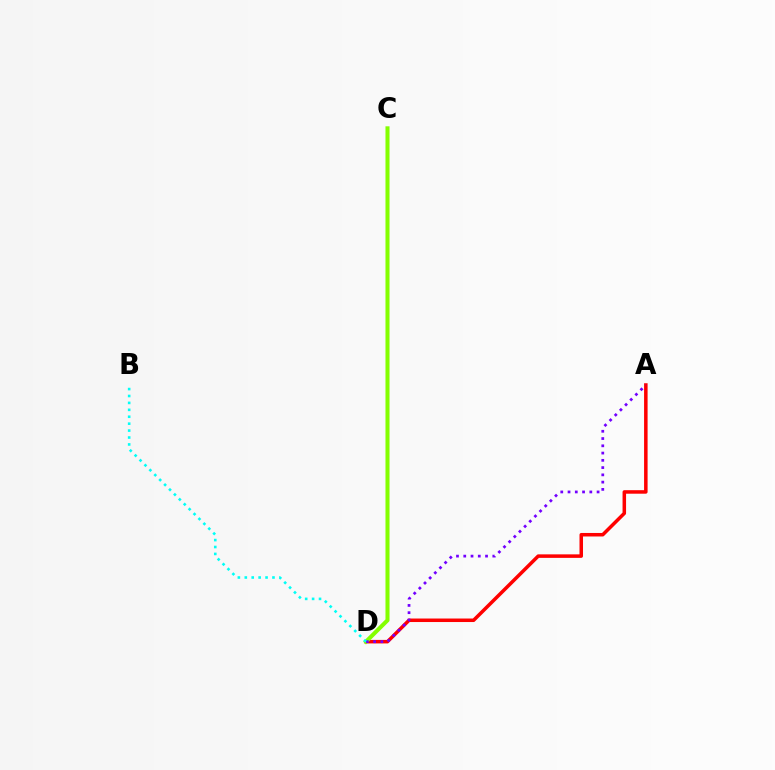{('A', 'D'): [{'color': '#ff0000', 'line_style': 'solid', 'thickness': 2.53}, {'color': '#7200ff', 'line_style': 'dotted', 'thickness': 1.97}], ('C', 'D'): [{'color': '#84ff00', 'line_style': 'solid', 'thickness': 2.91}], ('B', 'D'): [{'color': '#00fff6', 'line_style': 'dotted', 'thickness': 1.88}]}